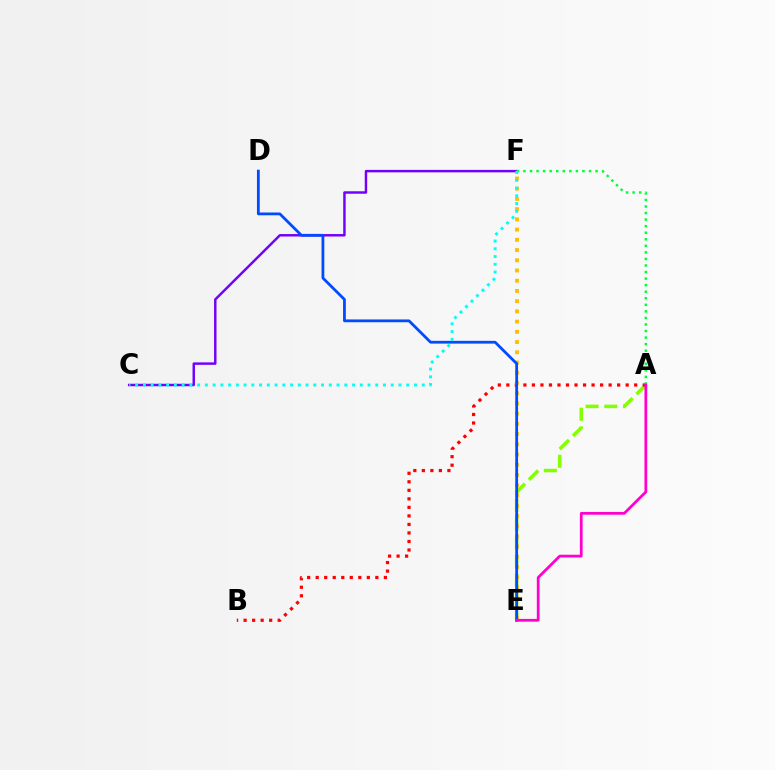{('A', 'E'): [{'color': '#84ff00', 'line_style': 'dashed', 'thickness': 2.54}, {'color': '#ff00cf', 'line_style': 'solid', 'thickness': 1.99}], ('A', 'B'): [{'color': '#ff0000', 'line_style': 'dotted', 'thickness': 2.32}], ('C', 'F'): [{'color': '#7200ff', 'line_style': 'solid', 'thickness': 1.77}, {'color': '#00fff6', 'line_style': 'dotted', 'thickness': 2.1}], ('E', 'F'): [{'color': '#ffbd00', 'line_style': 'dotted', 'thickness': 2.78}], ('D', 'E'): [{'color': '#004bff', 'line_style': 'solid', 'thickness': 2.0}], ('A', 'F'): [{'color': '#00ff39', 'line_style': 'dotted', 'thickness': 1.78}]}